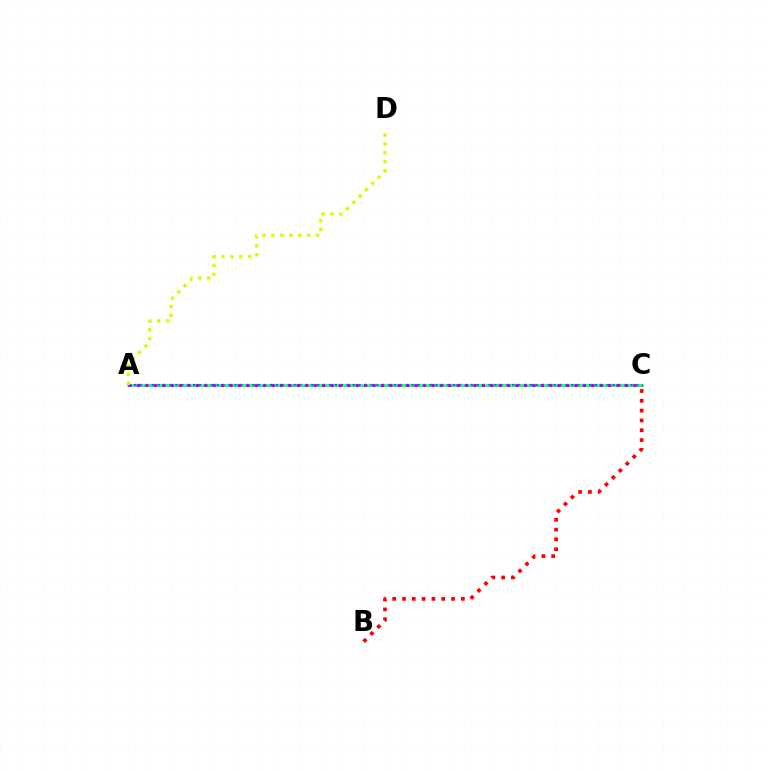{('A', 'C'): [{'color': '#00ff5c', 'line_style': 'solid', 'thickness': 1.8}, {'color': '#0074ff', 'line_style': 'dotted', 'thickness': 1.61}, {'color': '#b900ff', 'line_style': 'dotted', 'thickness': 2.29}], ('B', 'C'): [{'color': '#ff0000', 'line_style': 'dotted', 'thickness': 2.67}], ('A', 'D'): [{'color': '#d1ff00', 'line_style': 'dotted', 'thickness': 2.42}]}